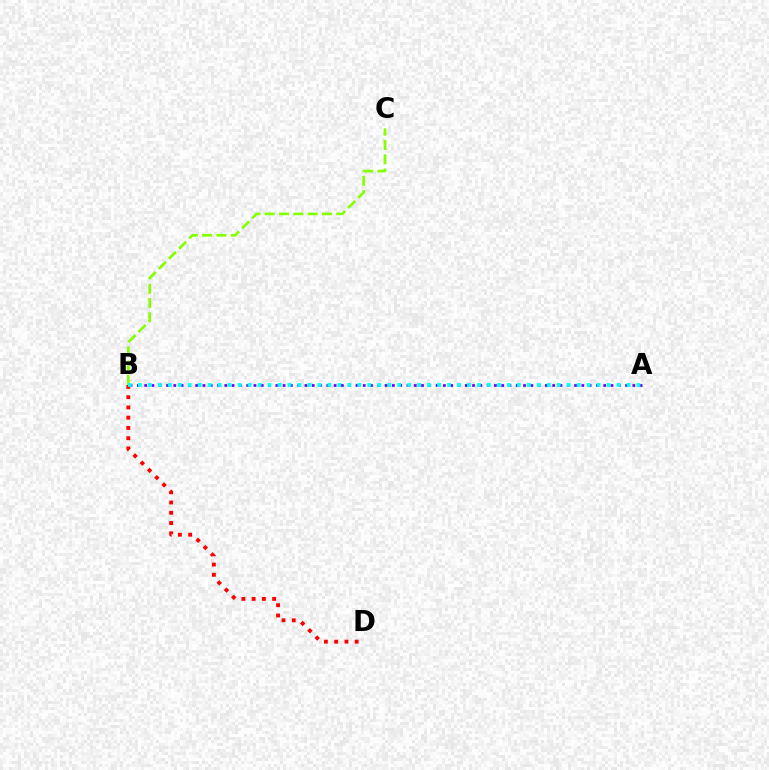{('B', 'C'): [{'color': '#84ff00', 'line_style': 'dashed', 'thickness': 1.94}], ('B', 'D'): [{'color': '#ff0000', 'line_style': 'dotted', 'thickness': 2.79}], ('A', 'B'): [{'color': '#7200ff', 'line_style': 'dotted', 'thickness': 1.98}, {'color': '#00fff6', 'line_style': 'dotted', 'thickness': 2.71}]}